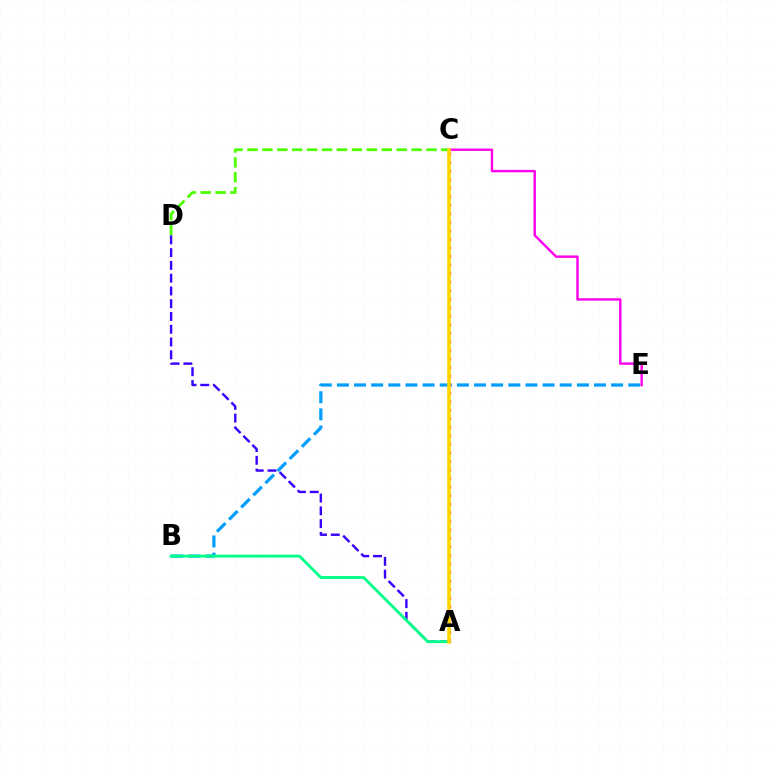{('C', 'D'): [{'color': '#4fff00', 'line_style': 'dashed', 'thickness': 2.03}], ('B', 'E'): [{'color': '#009eff', 'line_style': 'dashed', 'thickness': 2.33}], ('A', 'D'): [{'color': '#3700ff', 'line_style': 'dashed', 'thickness': 1.73}], ('C', 'E'): [{'color': '#ff00ed', 'line_style': 'solid', 'thickness': 1.74}], ('A', 'C'): [{'color': '#ff0000', 'line_style': 'dotted', 'thickness': 2.32}, {'color': '#ffd500', 'line_style': 'solid', 'thickness': 2.56}], ('A', 'B'): [{'color': '#00ff86', 'line_style': 'solid', 'thickness': 2.05}]}